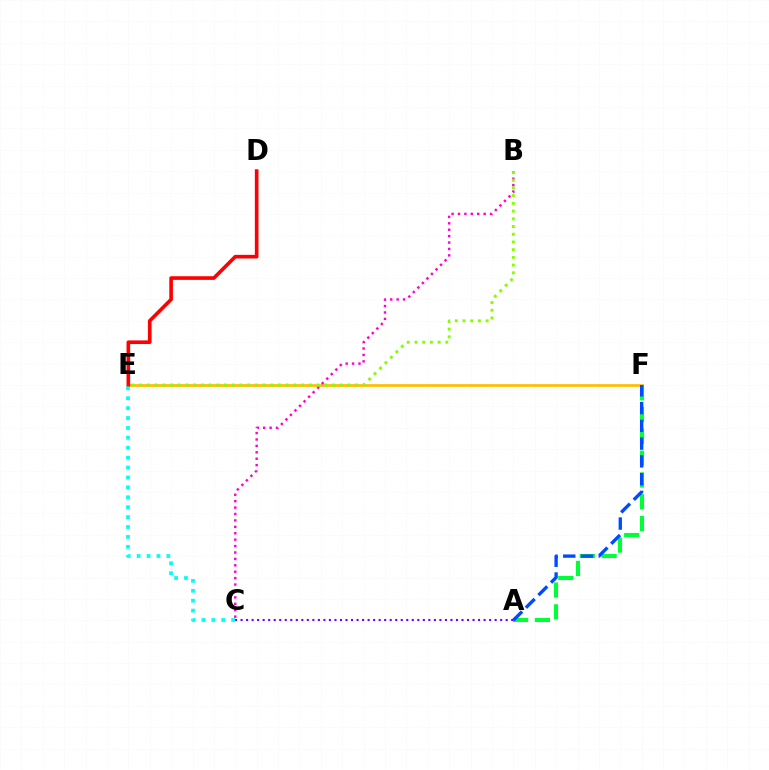{('E', 'F'): [{'color': '#ffbd00', 'line_style': 'solid', 'thickness': 1.95}], ('B', 'C'): [{'color': '#ff00cf', 'line_style': 'dotted', 'thickness': 1.74}], ('B', 'E'): [{'color': '#84ff00', 'line_style': 'dotted', 'thickness': 2.1}], ('A', 'F'): [{'color': '#00ff39', 'line_style': 'dashed', 'thickness': 2.96}, {'color': '#004bff', 'line_style': 'dashed', 'thickness': 2.41}], ('D', 'E'): [{'color': '#ff0000', 'line_style': 'solid', 'thickness': 2.62}], ('C', 'E'): [{'color': '#00fff6', 'line_style': 'dotted', 'thickness': 2.69}], ('A', 'C'): [{'color': '#7200ff', 'line_style': 'dotted', 'thickness': 1.5}]}